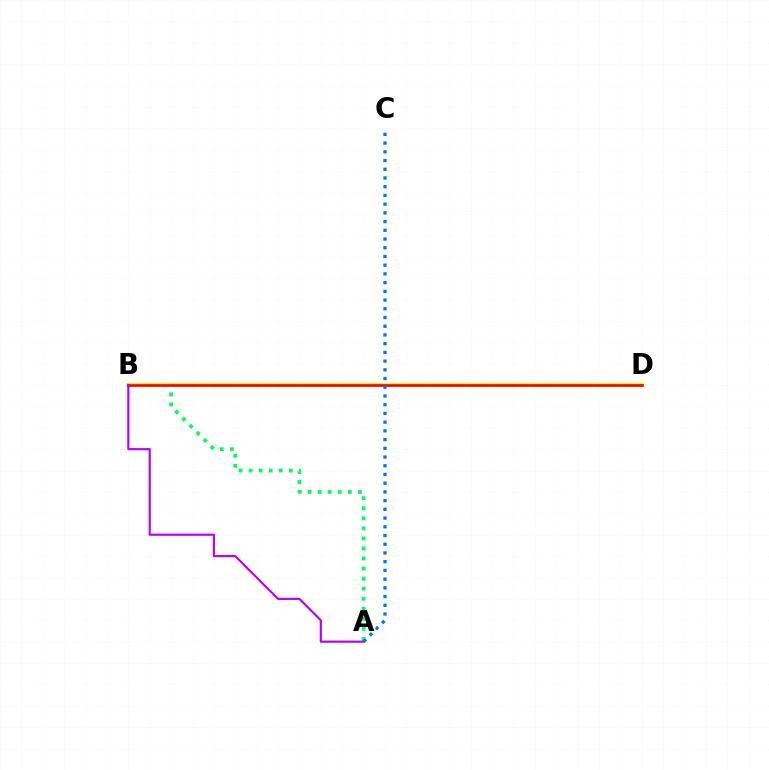{('A', 'B'): [{'color': '#00ff5c', 'line_style': 'dotted', 'thickness': 2.73}, {'color': '#b900ff', 'line_style': 'solid', 'thickness': 1.56}], ('B', 'D'): [{'color': '#d1ff00', 'line_style': 'solid', 'thickness': 2.77}, {'color': '#ff0000', 'line_style': 'solid', 'thickness': 1.91}], ('A', 'C'): [{'color': '#0074ff', 'line_style': 'dotted', 'thickness': 2.37}]}